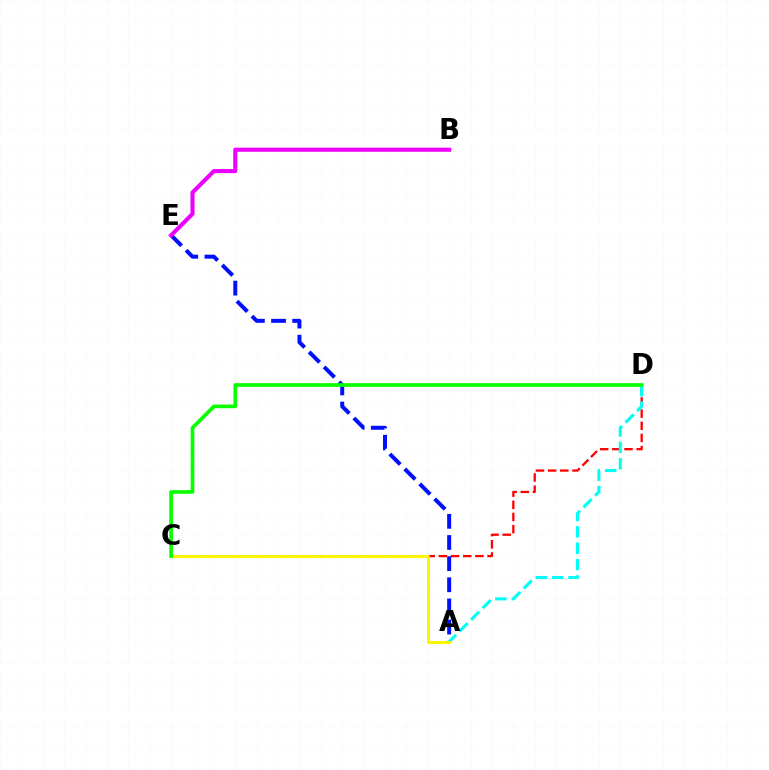{('A', 'E'): [{'color': '#0010ff', 'line_style': 'dashed', 'thickness': 2.87}], ('C', 'D'): [{'color': '#ff0000', 'line_style': 'dashed', 'thickness': 1.65}, {'color': '#08ff00', 'line_style': 'solid', 'thickness': 2.64}], ('A', 'D'): [{'color': '#00fff6', 'line_style': 'dashed', 'thickness': 2.23}], ('A', 'C'): [{'color': '#fcf500', 'line_style': 'solid', 'thickness': 2.17}], ('B', 'E'): [{'color': '#ee00ff', 'line_style': 'solid', 'thickness': 2.94}]}